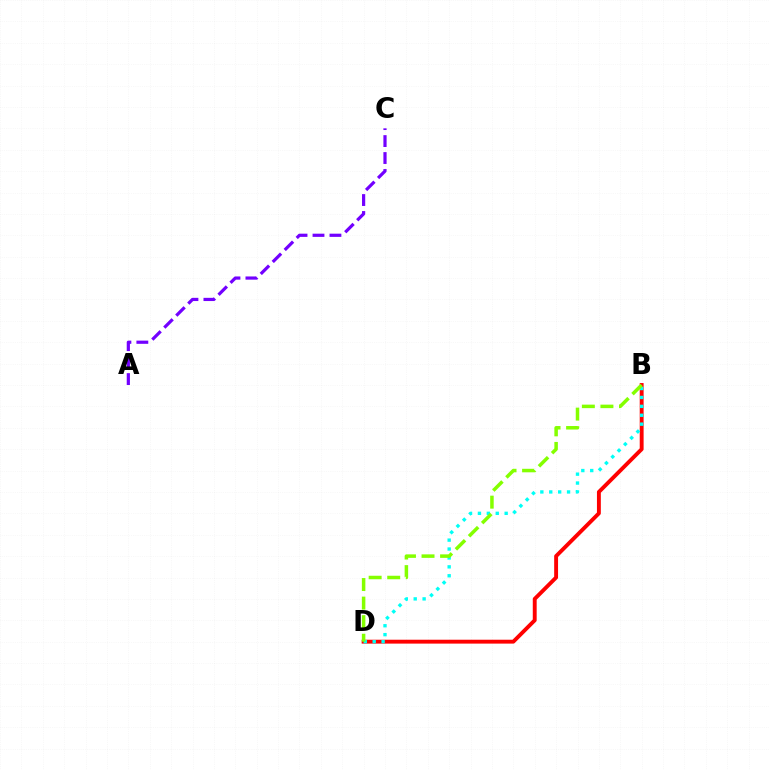{('B', 'D'): [{'color': '#ff0000', 'line_style': 'solid', 'thickness': 2.8}, {'color': '#00fff6', 'line_style': 'dotted', 'thickness': 2.42}, {'color': '#84ff00', 'line_style': 'dashed', 'thickness': 2.52}], ('A', 'C'): [{'color': '#7200ff', 'line_style': 'dashed', 'thickness': 2.3}]}